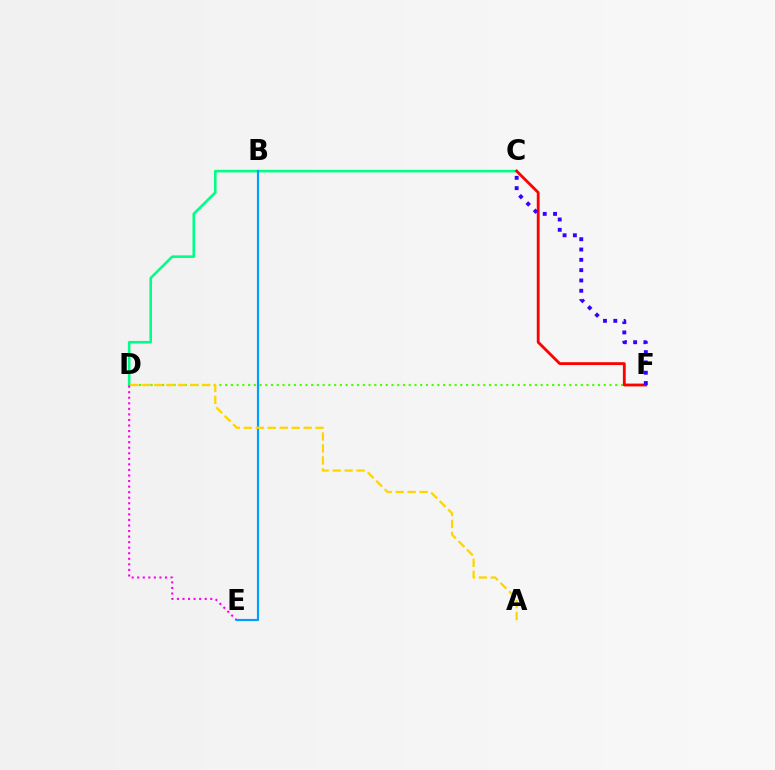{('D', 'F'): [{'color': '#4fff00', 'line_style': 'dotted', 'thickness': 1.56}], ('C', 'D'): [{'color': '#00ff86', 'line_style': 'solid', 'thickness': 1.87}], ('D', 'E'): [{'color': '#ff00ed', 'line_style': 'dotted', 'thickness': 1.51}], ('C', 'F'): [{'color': '#ff0000', 'line_style': 'solid', 'thickness': 2.03}, {'color': '#3700ff', 'line_style': 'dotted', 'thickness': 2.8}], ('B', 'E'): [{'color': '#009eff', 'line_style': 'solid', 'thickness': 1.56}], ('A', 'D'): [{'color': '#ffd500', 'line_style': 'dashed', 'thickness': 1.63}]}